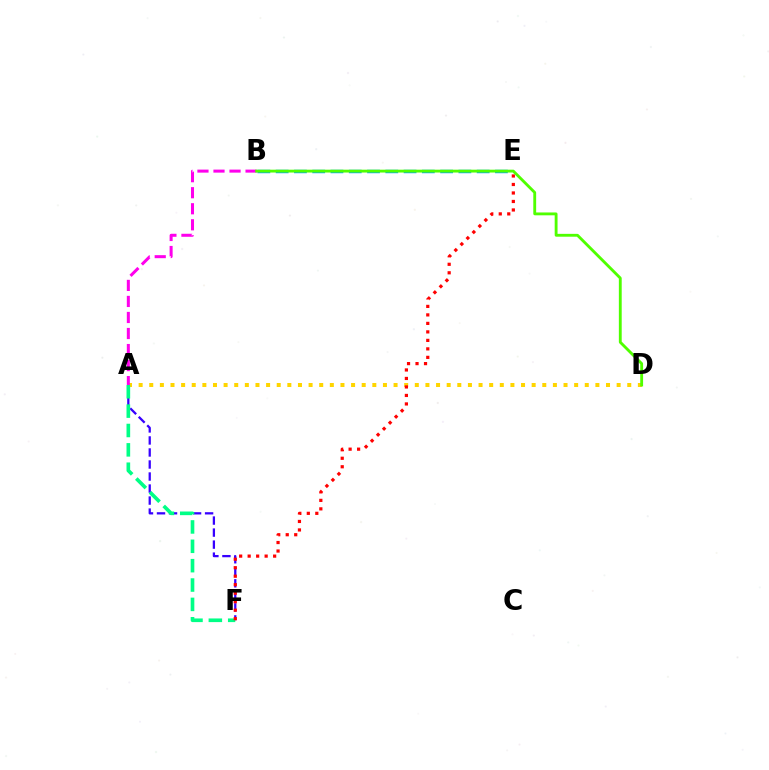{('A', 'F'): [{'color': '#3700ff', 'line_style': 'dashed', 'thickness': 1.63}, {'color': '#00ff86', 'line_style': 'dashed', 'thickness': 2.63}], ('B', 'E'): [{'color': '#009eff', 'line_style': 'dashed', 'thickness': 2.48}], ('A', 'D'): [{'color': '#ffd500', 'line_style': 'dotted', 'thickness': 2.89}], ('E', 'F'): [{'color': '#ff0000', 'line_style': 'dotted', 'thickness': 2.31}], ('A', 'B'): [{'color': '#ff00ed', 'line_style': 'dashed', 'thickness': 2.18}], ('B', 'D'): [{'color': '#4fff00', 'line_style': 'solid', 'thickness': 2.05}]}